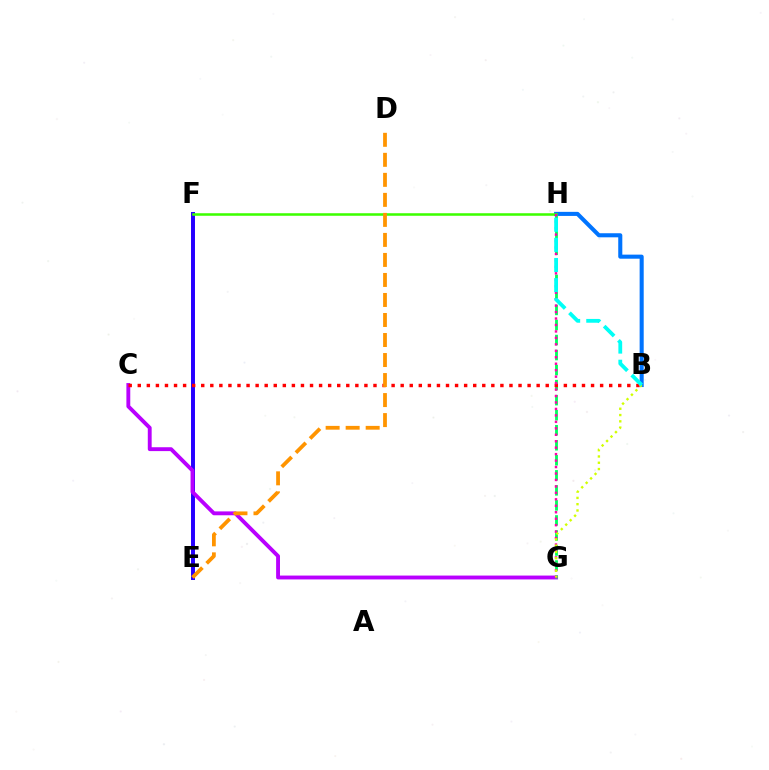{('B', 'H'): [{'color': '#0074ff', 'line_style': 'solid', 'thickness': 2.93}, {'color': '#00fff6', 'line_style': 'dashed', 'thickness': 2.73}], ('E', 'F'): [{'color': '#2500ff', 'line_style': 'solid', 'thickness': 2.85}], ('F', 'H'): [{'color': '#3dff00', 'line_style': 'solid', 'thickness': 1.83}], ('C', 'G'): [{'color': '#b900ff', 'line_style': 'solid', 'thickness': 2.78}], ('G', 'H'): [{'color': '#00ff5c', 'line_style': 'dashed', 'thickness': 2.04}, {'color': '#ff00ac', 'line_style': 'dotted', 'thickness': 1.75}], ('B', 'C'): [{'color': '#ff0000', 'line_style': 'dotted', 'thickness': 2.46}], ('B', 'G'): [{'color': '#d1ff00', 'line_style': 'dotted', 'thickness': 1.71}], ('D', 'E'): [{'color': '#ff9400', 'line_style': 'dashed', 'thickness': 2.72}]}